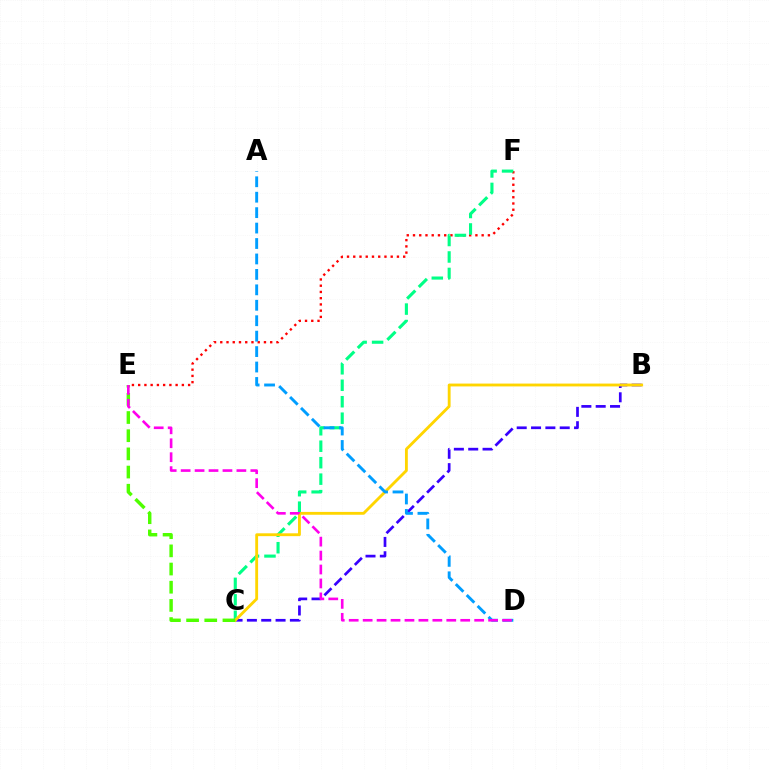{('B', 'C'): [{'color': '#3700ff', 'line_style': 'dashed', 'thickness': 1.95}, {'color': '#ffd500', 'line_style': 'solid', 'thickness': 2.05}], ('E', 'F'): [{'color': '#ff0000', 'line_style': 'dotted', 'thickness': 1.7}], ('C', 'F'): [{'color': '#00ff86', 'line_style': 'dashed', 'thickness': 2.24}], ('C', 'E'): [{'color': '#4fff00', 'line_style': 'dashed', 'thickness': 2.47}], ('A', 'D'): [{'color': '#009eff', 'line_style': 'dashed', 'thickness': 2.1}], ('D', 'E'): [{'color': '#ff00ed', 'line_style': 'dashed', 'thickness': 1.89}]}